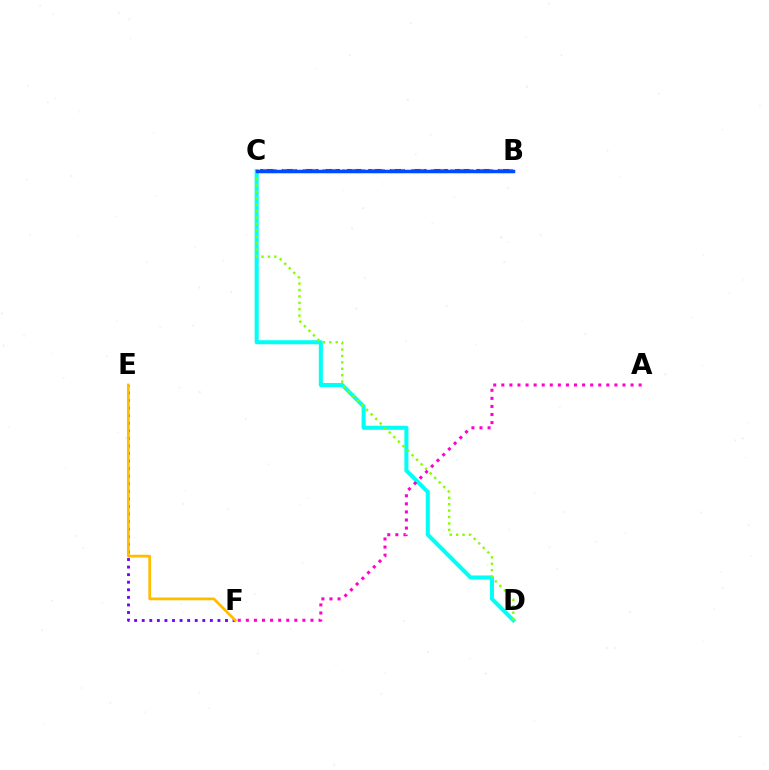{('C', 'D'): [{'color': '#00fff6', 'line_style': 'solid', 'thickness': 2.91}, {'color': '#84ff00', 'line_style': 'dotted', 'thickness': 1.74}], ('E', 'F'): [{'color': '#7200ff', 'line_style': 'dotted', 'thickness': 2.06}, {'color': '#ffbd00', 'line_style': 'solid', 'thickness': 1.99}], ('A', 'F'): [{'color': '#ff00cf', 'line_style': 'dotted', 'thickness': 2.19}], ('B', 'C'): [{'color': '#ff0000', 'line_style': 'dashed', 'thickness': 2.94}, {'color': '#00ff39', 'line_style': 'dotted', 'thickness': 2.67}, {'color': '#004bff', 'line_style': 'solid', 'thickness': 2.5}]}